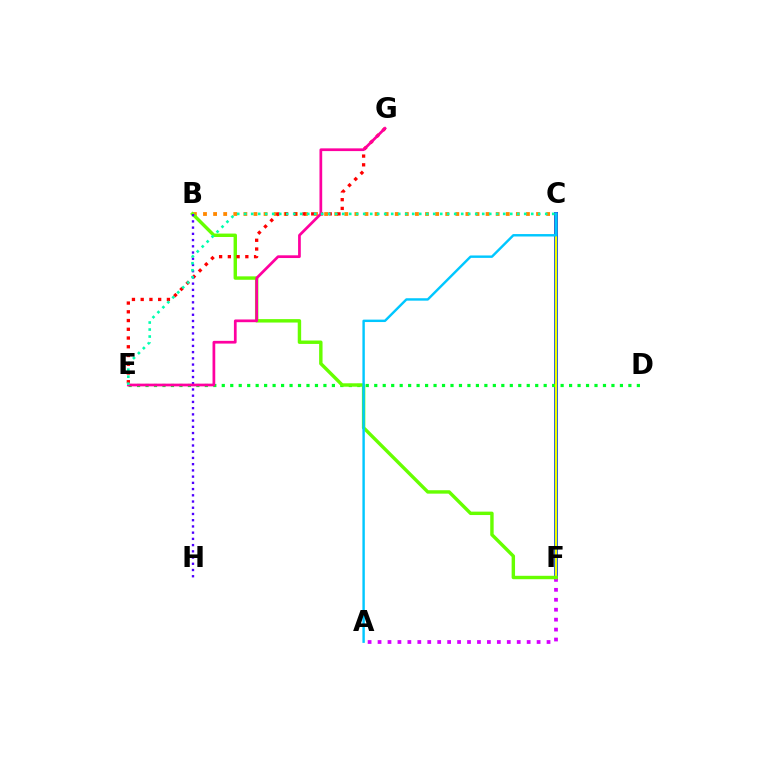{('B', 'C'): [{'color': '#ff8800', 'line_style': 'dotted', 'thickness': 2.74}], ('C', 'F'): [{'color': '#003fff', 'line_style': 'solid', 'thickness': 2.82}, {'color': '#eeff00', 'line_style': 'solid', 'thickness': 1.71}], ('A', 'F'): [{'color': '#d600ff', 'line_style': 'dotted', 'thickness': 2.7}], ('D', 'E'): [{'color': '#00ff27', 'line_style': 'dotted', 'thickness': 2.3}], ('B', 'F'): [{'color': '#66ff00', 'line_style': 'solid', 'thickness': 2.46}], ('E', 'G'): [{'color': '#ff0000', 'line_style': 'dotted', 'thickness': 2.37}, {'color': '#ff00a0', 'line_style': 'solid', 'thickness': 1.96}], ('A', 'C'): [{'color': '#00c7ff', 'line_style': 'solid', 'thickness': 1.74}], ('B', 'H'): [{'color': '#4f00ff', 'line_style': 'dotted', 'thickness': 1.69}], ('C', 'E'): [{'color': '#00ffaf', 'line_style': 'dotted', 'thickness': 1.9}]}